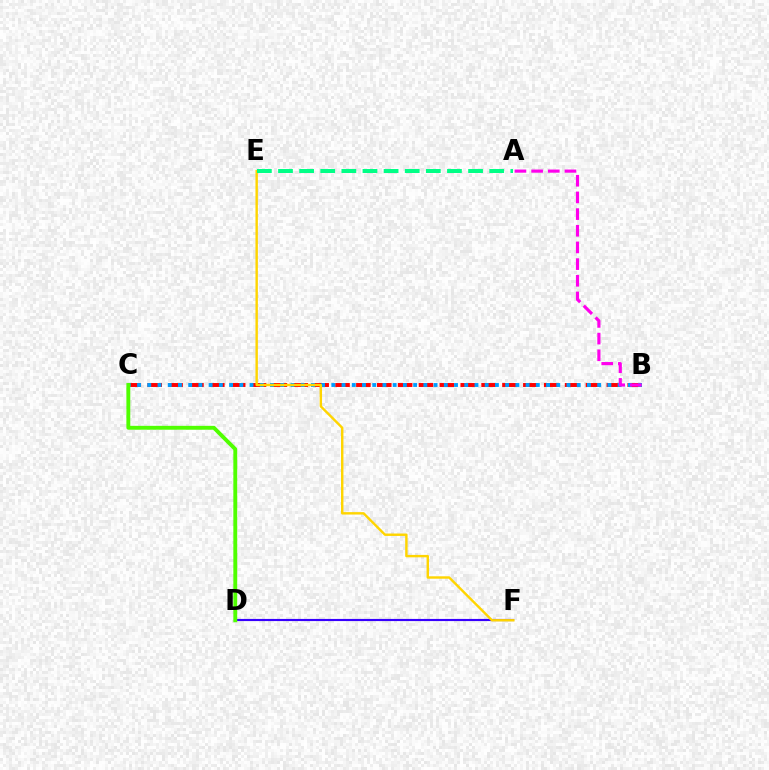{('D', 'F'): [{'color': '#3700ff', 'line_style': 'solid', 'thickness': 1.55}], ('B', 'C'): [{'color': '#ff0000', 'line_style': 'dashed', 'thickness': 2.84}, {'color': '#009eff', 'line_style': 'dotted', 'thickness': 2.78}], ('A', 'B'): [{'color': '#ff00ed', 'line_style': 'dashed', 'thickness': 2.26}], ('E', 'F'): [{'color': '#ffd500', 'line_style': 'solid', 'thickness': 1.74}], ('A', 'E'): [{'color': '#00ff86', 'line_style': 'dashed', 'thickness': 2.87}], ('C', 'D'): [{'color': '#4fff00', 'line_style': 'solid', 'thickness': 2.79}]}